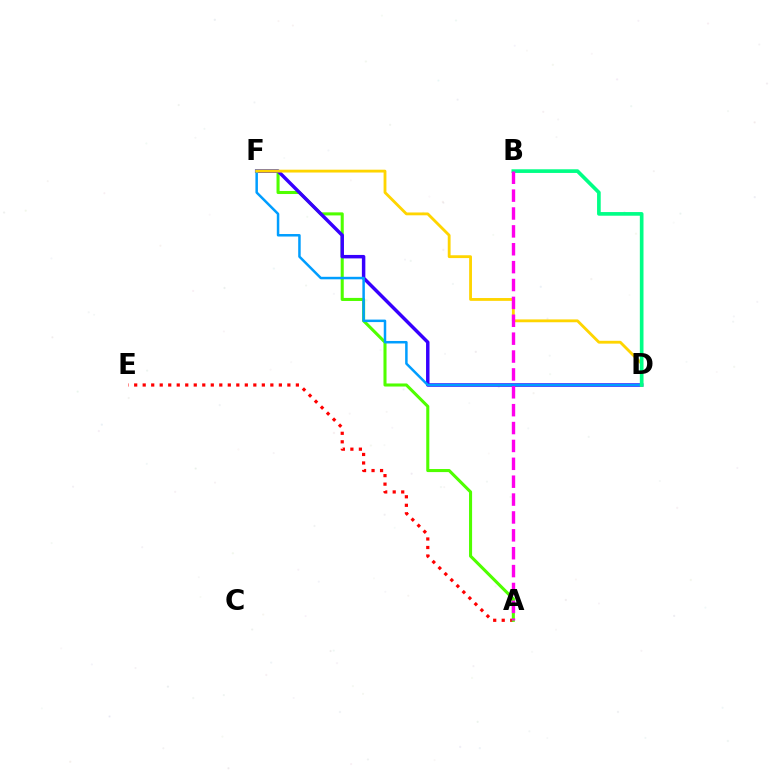{('A', 'E'): [{'color': '#ff0000', 'line_style': 'dotted', 'thickness': 2.31}], ('A', 'F'): [{'color': '#4fff00', 'line_style': 'solid', 'thickness': 2.21}], ('D', 'F'): [{'color': '#3700ff', 'line_style': 'solid', 'thickness': 2.49}, {'color': '#009eff', 'line_style': 'solid', 'thickness': 1.8}, {'color': '#ffd500', 'line_style': 'solid', 'thickness': 2.04}], ('B', 'D'): [{'color': '#00ff86', 'line_style': 'solid', 'thickness': 2.64}], ('A', 'B'): [{'color': '#ff00ed', 'line_style': 'dashed', 'thickness': 2.43}]}